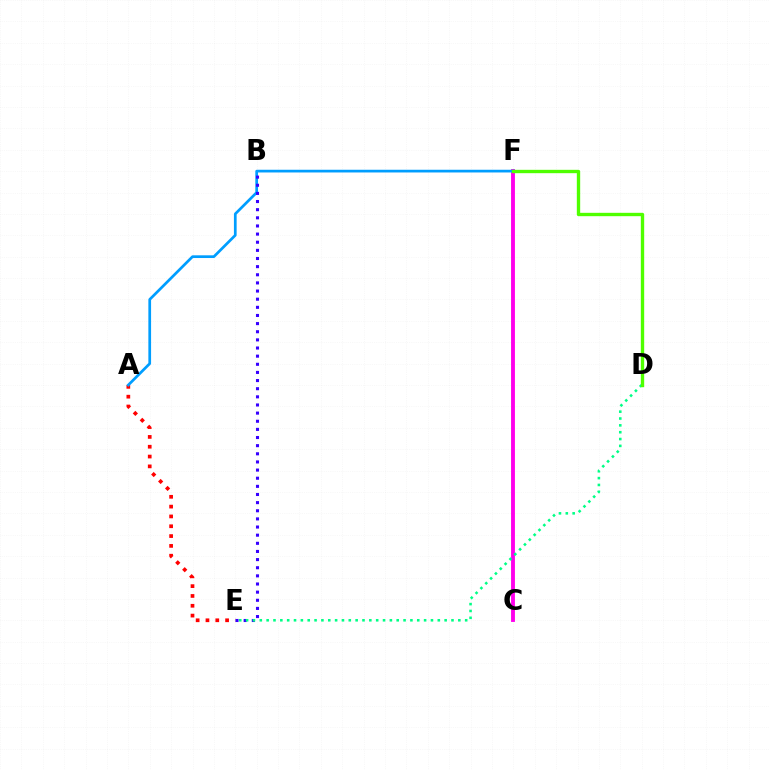{('A', 'E'): [{'color': '#ff0000', 'line_style': 'dotted', 'thickness': 2.67}], ('C', 'F'): [{'color': '#ffd500', 'line_style': 'dotted', 'thickness': 1.78}, {'color': '#ff00ed', 'line_style': 'solid', 'thickness': 2.78}], ('A', 'F'): [{'color': '#009eff', 'line_style': 'solid', 'thickness': 1.96}], ('B', 'E'): [{'color': '#3700ff', 'line_style': 'dotted', 'thickness': 2.21}], ('D', 'E'): [{'color': '#00ff86', 'line_style': 'dotted', 'thickness': 1.86}], ('D', 'F'): [{'color': '#4fff00', 'line_style': 'solid', 'thickness': 2.42}]}